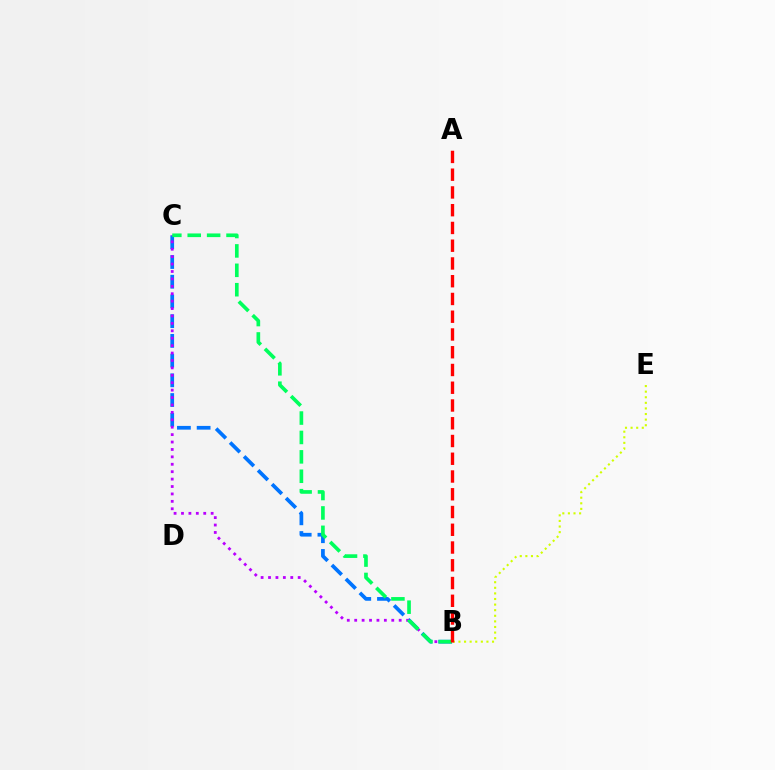{('B', 'C'): [{'color': '#0074ff', 'line_style': 'dashed', 'thickness': 2.68}, {'color': '#b900ff', 'line_style': 'dotted', 'thickness': 2.01}, {'color': '#00ff5c', 'line_style': 'dashed', 'thickness': 2.64}], ('B', 'E'): [{'color': '#d1ff00', 'line_style': 'dotted', 'thickness': 1.52}], ('A', 'B'): [{'color': '#ff0000', 'line_style': 'dashed', 'thickness': 2.41}]}